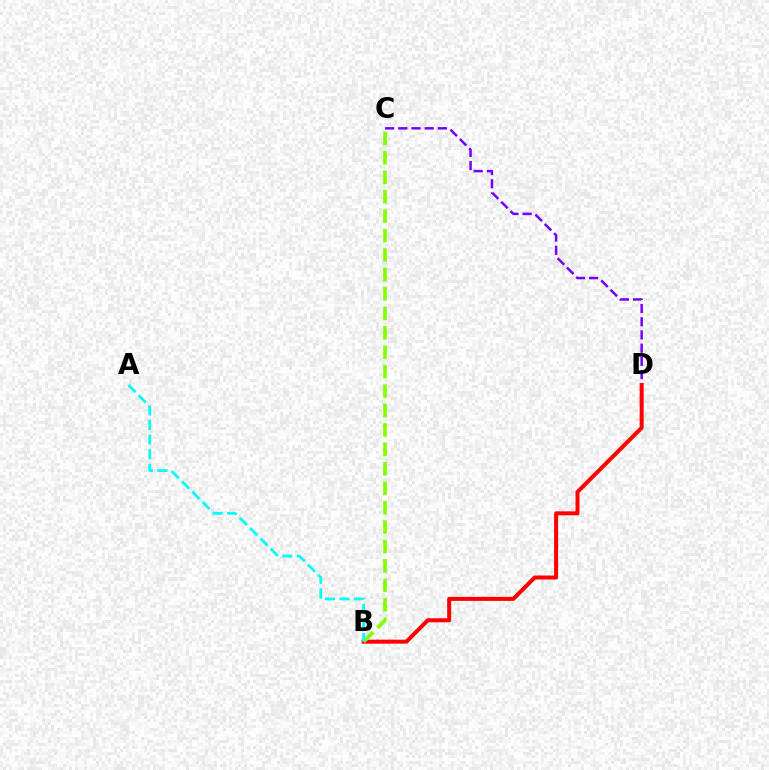{('C', 'D'): [{'color': '#7200ff', 'line_style': 'dashed', 'thickness': 1.79}], ('B', 'D'): [{'color': '#ff0000', 'line_style': 'solid', 'thickness': 2.89}], ('B', 'C'): [{'color': '#84ff00', 'line_style': 'dashed', 'thickness': 2.64}], ('A', 'B'): [{'color': '#00fff6', 'line_style': 'dashed', 'thickness': 1.98}]}